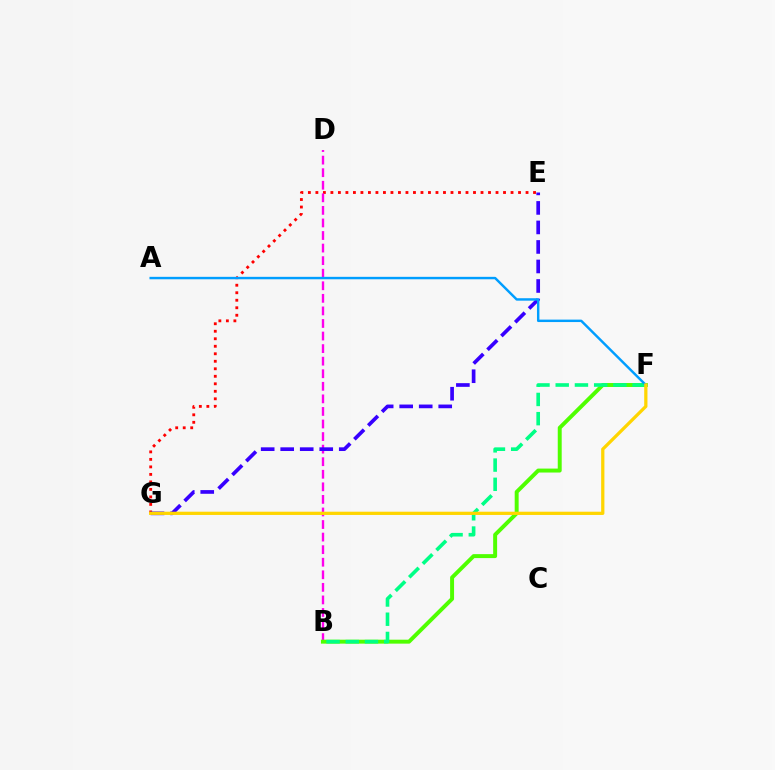{('E', 'G'): [{'color': '#ff0000', 'line_style': 'dotted', 'thickness': 2.04}, {'color': '#3700ff', 'line_style': 'dashed', 'thickness': 2.65}], ('B', 'D'): [{'color': '#ff00ed', 'line_style': 'dashed', 'thickness': 1.71}], ('B', 'F'): [{'color': '#4fff00', 'line_style': 'solid', 'thickness': 2.84}, {'color': '#00ff86', 'line_style': 'dashed', 'thickness': 2.61}], ('A', 'F'): [{'color': '#009eff', 'line_style': 'solid', 'thickness': 1.76}], ('F', 'G'): [{'color': '#ffd500', 'line_style': 'solid', 'thickness': 2.34}]}